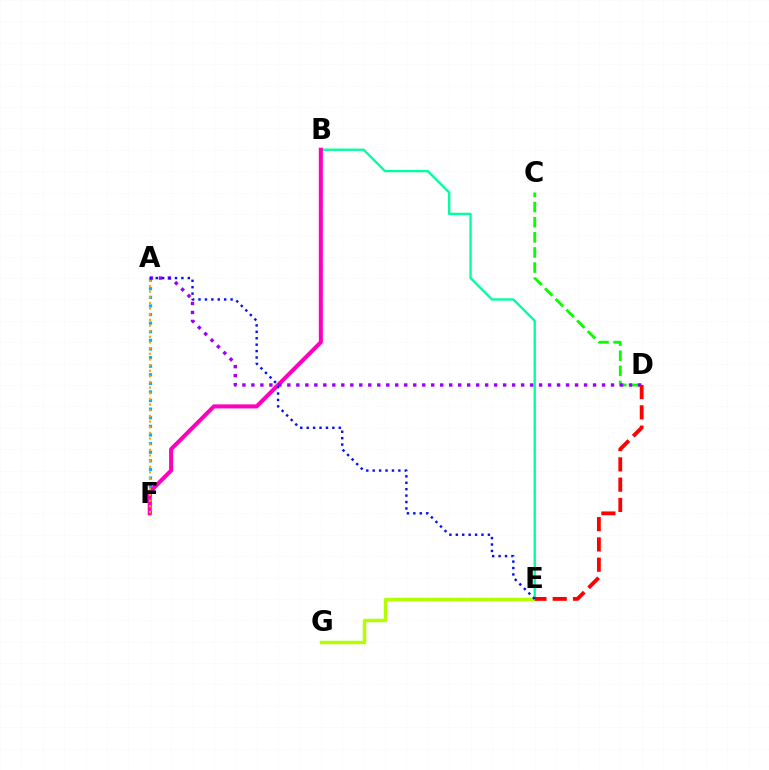{('A', 'F'): [{'color': '#00b5ff', 'line_style': 'dotted', 'thickness': 2.34}, {'color': '#ffa500', 'line_style': 'dotted', 'thickness': 1.53}], ('C', 'D'): [{'color': '#08ff00', 'line_style': 'dashed', 'thickness': 2.06}], ('B', 'E'): [{'color': '#00ff9d', 'line_style': 'solid', 'thickness': 1.69}], ('B', 'F'): [{'color': '#ff00bd', 'line_style': 'solid', 'thickness': 2.91}], ('A', 'D'): [{'color': '#9b00ff', 'line_style': 'dotted', 'thickness': 2.44}], ('E', 'G'): [{'color': '#b3ff00', 'line_style': 'solid', 'thickness': 2.5}], ('D', 'E'): [{'color': '#ff0000', 'line_style': 'dashed', 'thickness': 2.76}], ('A', 'E'): [{'color': '#0010ff', 'line_style': 'dotted', 'thickness': 1.74}]}